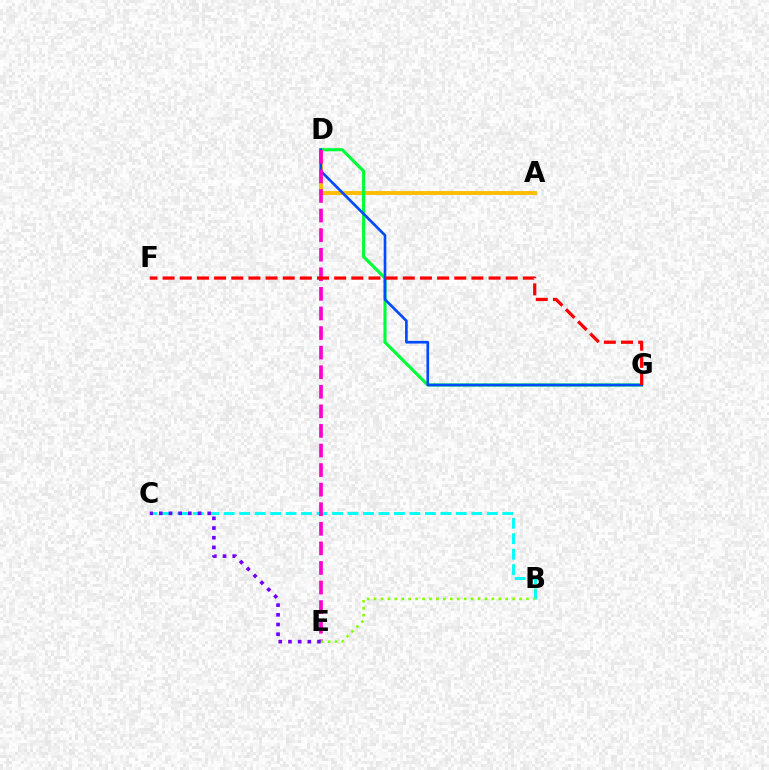{('A', 'D'): [{'color': '#ffbd00', 'line_style': 'solid', 'thickness': 2.8}], ('B', 'C'): [{'color': '#00fff6', 'line_style': 'dashed', 'thickness': 2.1}], ('D', 'G'): [{'color': '#00ff39', 'line_style': 'solid', 'thickness': 2.25}, {'color': '#004bff', 'line_style': 'solid', 'thickness': 1.91}], ('D', 'E'): [{'color': '#ff00cf', 'line_style': 'dashed', 'thickness': 2.66}], ('F', 'G'): [{'color': '#ff0000', 'line_style': 'dashed', 'thickness': 2.33}], ('C', 'E'): [{'color': '#7200ff', 'line_style': 'dotted', 'thickness': 2.63}], ('B', 'E'): [{'color': '#84ff00', 'line_style': 'dotted', 'thickness': 1.88}]}